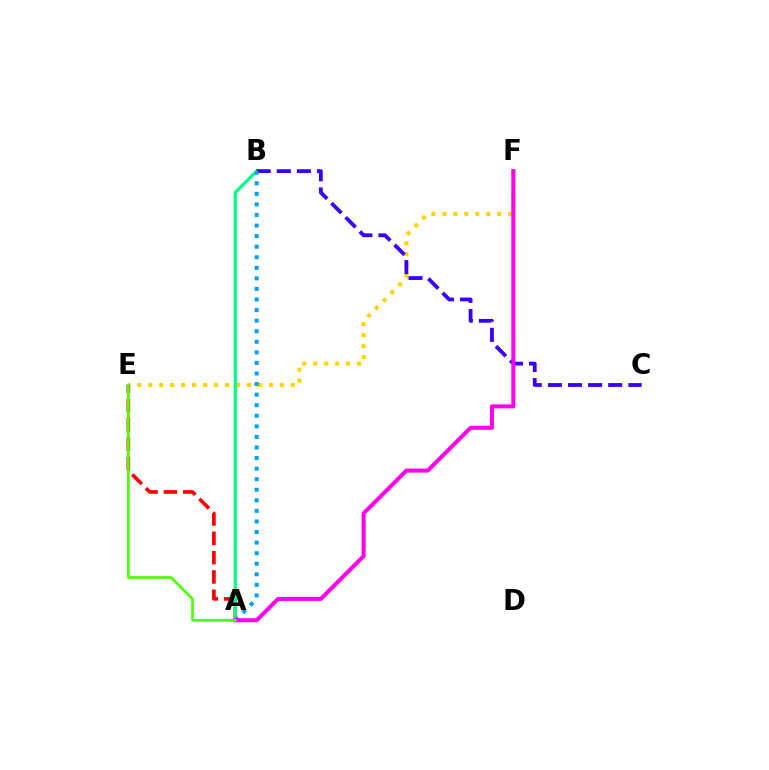{('E', 'F'): [{'color': '#ffd500', 'line_style': 'dotted', 'thickness': 2.98}], ('A', 'E'): [{'color': '#ff0000', 'line_style': 'dashed', 'thickness': 2.62}, {'color': '#4fff00', 'line_style': 'solid', 'thickness': 1.95}], ('A', 'B'): [{'color': '#00ff86', 'line_style': 'solid', 'thickness': 2.34}, {'color': '#009eff', 'line_style': 'dotted', 'thickness': 2.87}], ('B', 'C'): [{'color': '#3700ff', 'line_style': 'dashed', 'thickness': 2.73}], ('A', 'F'): [{'color': '#ff00ed', 'line_style': 'solid', 'thickness': 2.89}]}